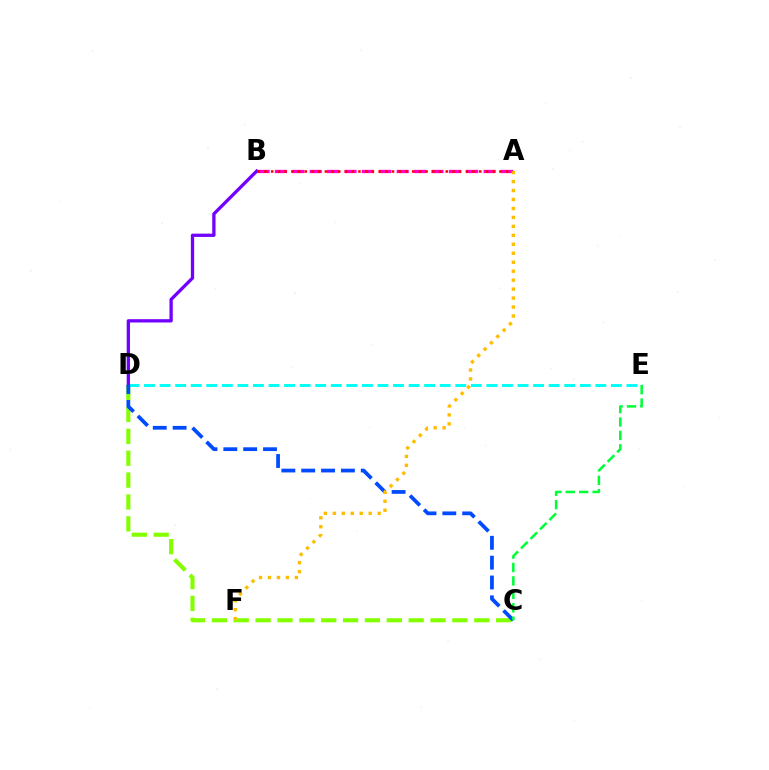{('C', 'D'): [{'color': '#84ff00', 'line_style': 'dashed', 'thickness': 2.97}, {'color': '#004bff', 'line_style': 'dashed', 'thickness': 2.7}], ('D', 'E'): [{'color': '#00fff6', 'line_style': 'dashed', 'thickness': 2.11}], ('A', 'B'): [{'color': '#ff00cf', 'line_style': 'dashed', 'thickness': 2.36}, {'color': '#ff0000', 'line_style': 'dotted', 'thickness': 1.82}], ('B', 'D'): [{'color': '#7200ff', 'line_style': 'solid', 'thickness': 2.37}], ('C', 'E'): [{'color': '#00ff39', 'line_style': 'dashed', 'thickness': 1.82}], ('A', 'F'): [{'color': '#ffbd00', 'line_style': 'dotted', 'thickness': 2.44}]}